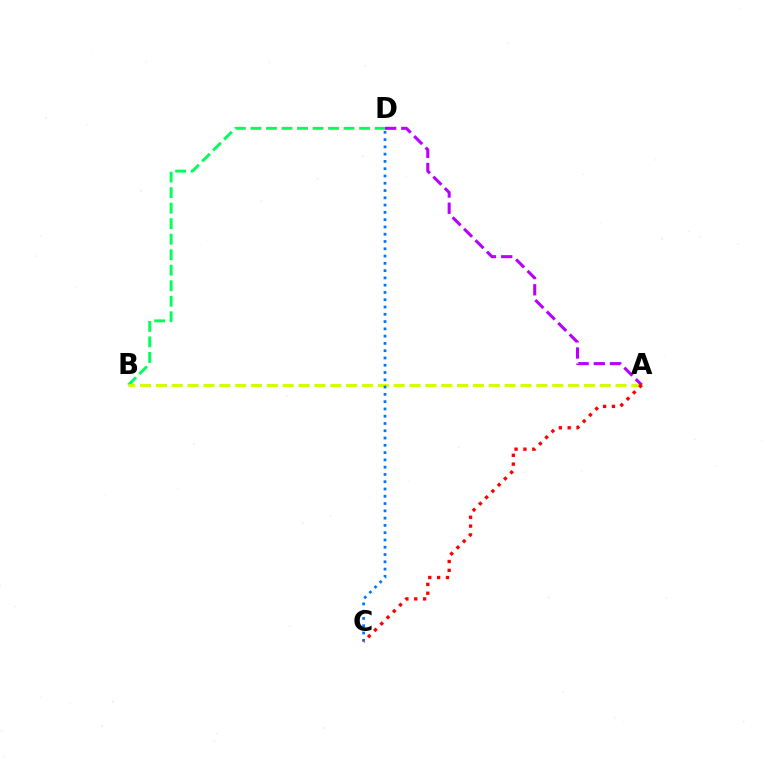{('B', 'D'): [{'color': '#00ff5c', 'line_style': 'dashed', 'thickness': 2.11}], ('A', 'B'): [{'color': '#d1ff00', 'line_style': 'dashed', 'thickness': 2.15}], ('C', 'D'): [{'color': '#0074ff', 'line_style': 'dotted', 'thickness': 1.98}], ('A', 'D'): [{'color': '#b900ff', 'line_style': 'dashed', 'thickness': 2.2}], ('A', 'C'): [{'color': '#ff0000', 'line_style': 'dotted', 'thickness': 2.41}]}